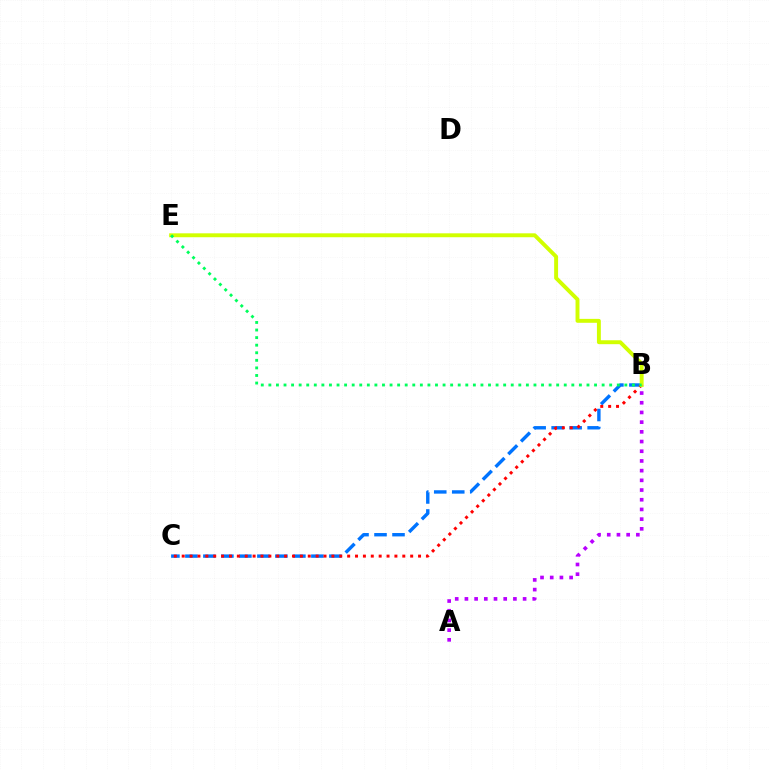{('B', 'C'): [{'color': '#0074ff', 'line_style': 'dashed', 'thickness': 2.44}, {'color': '#ff0000', 'line_style': 'dotted', 'thickness': 2.14}], ('B', 'E'): [{'color': '#d1ff00', 'line_style': 'solid', 'thickness': 2.82}, {'color': '#00ff5c', 'line_style': 'dotted', 'thickness': 2.06}], ('A', 'B'): [{'color': '#b900ff', 'line_style': 'dotted', 'thickness': 2.64}]}